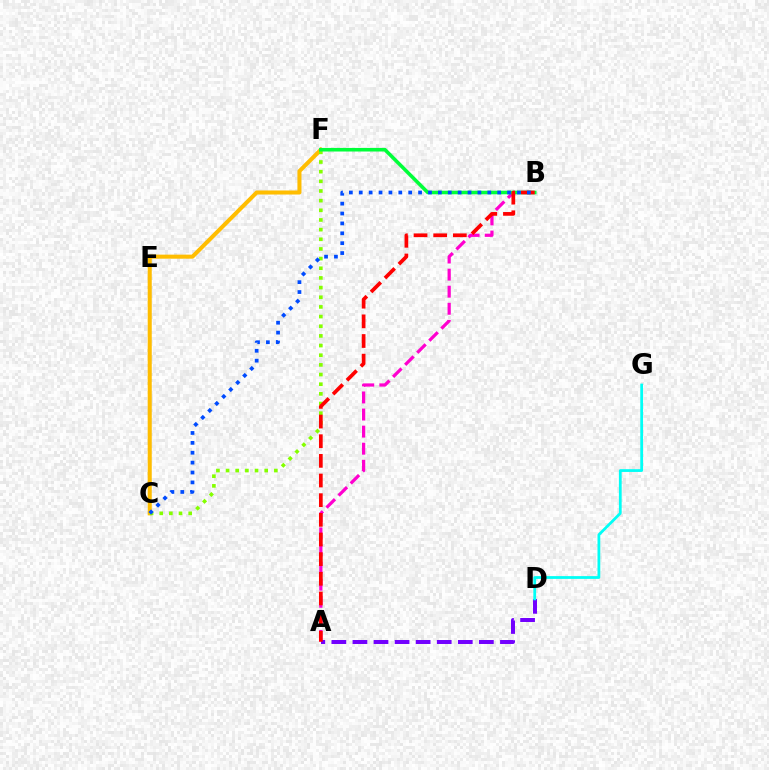{('C', 'F'): [{'color': '#ffbd00', 'line_style': 'solid', 'thickness': 2.92}, {'color': '#84ff00', 'line_style': 'dotted', 'thickness': 2.62}], ('A', 'B'): [{'color': '#ff00cf', 'line_style': 'dashed', 'thickness': 2.32}, {'color': '#ff0000', 'line_style': 'dashed', 'thickness': 2.67}], ('A', 'D'): [{'color': '#7200ff', 'line_style': 'dashed', 'thickness': 2.86}], ('B', 'F'): [{'color': '#00ff39', 'line_style': 'solid', 'thickness': 2.58}], ('D', 'G'): [{'color': '#00fff6', 'line_style': 'solid', 'thickness': 2.0}], ('B', 'C'): [{'color': '#004bff', 'line_style': 'dotted', 'thickness': 2.69}]}